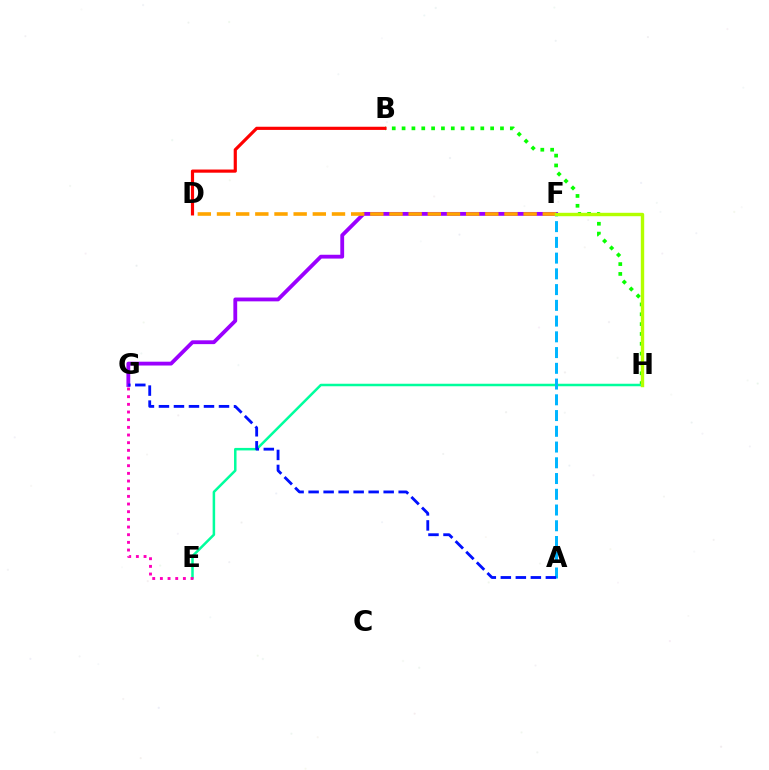{('B', 'H'): [{'color': '#08ff00', 'line_style': 'dotted', 'thickness': 2.67}], ('F', 'G'): [{'color': '#9b00ff', 'line_style': 'solid', 'thickness': 2.75}], ('E', 'H'): [{'color': '#00ff9d', 'line_style': 'solid', 'thickness': 1.81}], ('A', 'F'): [{'color': '#00b5ff', 'line_style': 'dashed', 'thickness': 2.14}], ('B', 'D'): [{'color': '#ff0000', 'line_style': 'solid', 'thickness': 2.28}], ('E', 'G'): [{'color': '#ff00bd', 'line_style': 'dotted', 'thickness': 2.08}], ('D', 'F'): [{'color': '#ffa500', 'line_style': 'dashed', 'thickness': 2.6}], ('A', 'G'): [{'color': '#0010ff', 'line_style': 'dashed', 'thickness': 2.04}], ('F', 'H'): [{'color': '#b3ff00', 'line_style': 'solid', 'thickness': 2.45}]}